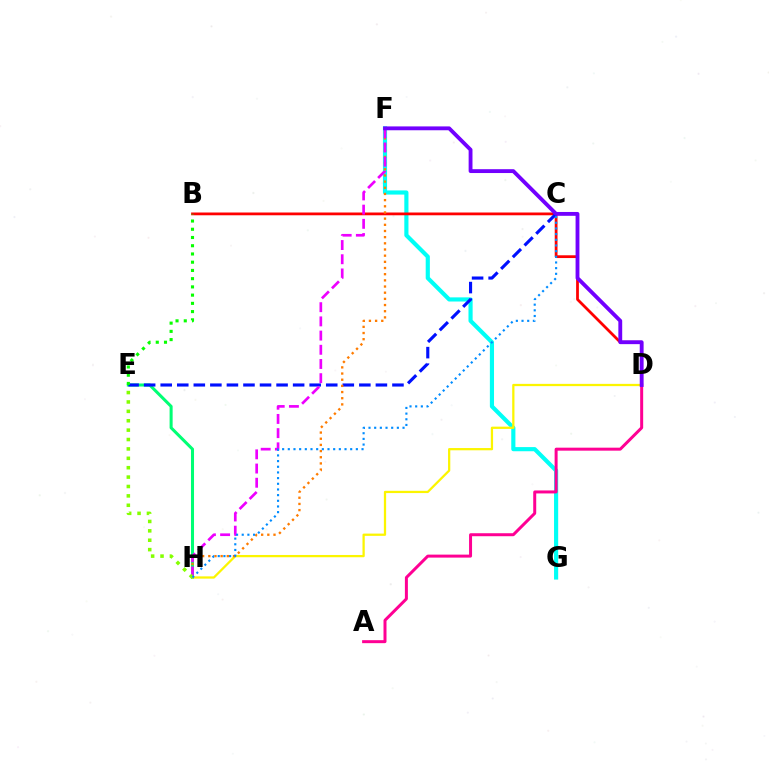{('F', 'G'): [{'color': '#00fff6', 'line_style': 'solid', 'thickness': 2.99}], ('E', 'H'): [{'color': '#00ff74', 'line_style': 'solid', 'thickness': 2.19}, {'color': '#84ff00', 'line_style': 'dotted', 'thickness': 2.55}], ('B', 'D'): [{'color': '#ff0000', 'line_style': 'solid', 'thickness': 1.99}], ('C', 'E'): [{'color': '#0010ff', 'line_style': 'dashed', 'thickness': 2.25}], ('D', 'H'): [{'color': '#fcf500', 'line_style': 'solid', 'thickness': 1.63}], ('F', 'H'): [{'color': '#ff7c00', 'line_style': 'dotted', 'thickness': 1.68}, {'color': '#ee00ff', 'line_style': 'dashed', 'thickness': 1.93}], ('A', 'D'): [{'color': '#ff0094', 'line_style': 'solid', 'thickness': 2.15}], ('D', 'F'): [{'color': '#7200ff', 'line_style': 'solid', 'thickness': 2.77}], ('B', 'E'): [{'color': '#08ff00', 'line_style': 'dotted', 'thickness': 2.24}], ('C', 'H'): [{'color': '#008cff', 'line_style': 'dotted', 'thickness': 1.54}]}